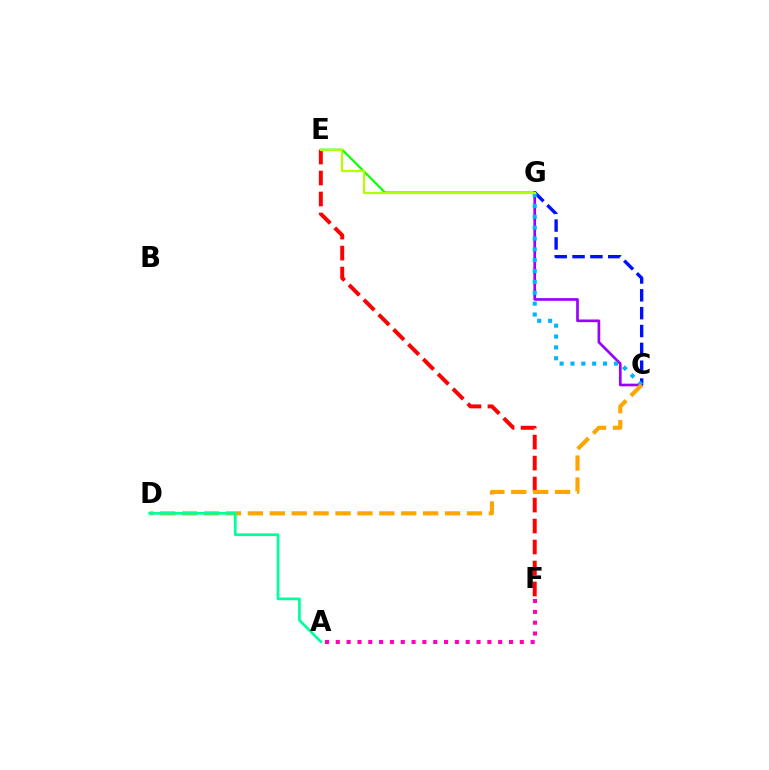{('E', 'G'): [{'color': '#08ff00', 'line_style': 'solid', 'thickness': 1.55}, {'color': '#b3ff00', 'line_style': 'solid', 'thickness': 1.59}], ('A', 'F'): [{'color': '#ff00bd', 'line_style': 'dotted', 'thickness': 2.94}], ('C', 'G'): [{'color': '#9b00ff', 'line_style': 'solid', 'thickness': 1.93}, {'color': '#0010ff', 'line_style': 'dashed', 'thickness': 2.42}, {'color': '#00b5ff', 'line_style': 'dotted', 'thickness': 2.95}], ('E', 'F'): [{'color': '#ff0000', 'line_style': 'dashed', 'thickness': 2.85}], ('C', 'D'): [{'color': '#ffa500', 'line_style': 'dashed', 'thickness': 2.98}], ('A', 'D'): [{'color': '#00ff9d', 'line_style': 'solid', 'thickness': 1.96}]}